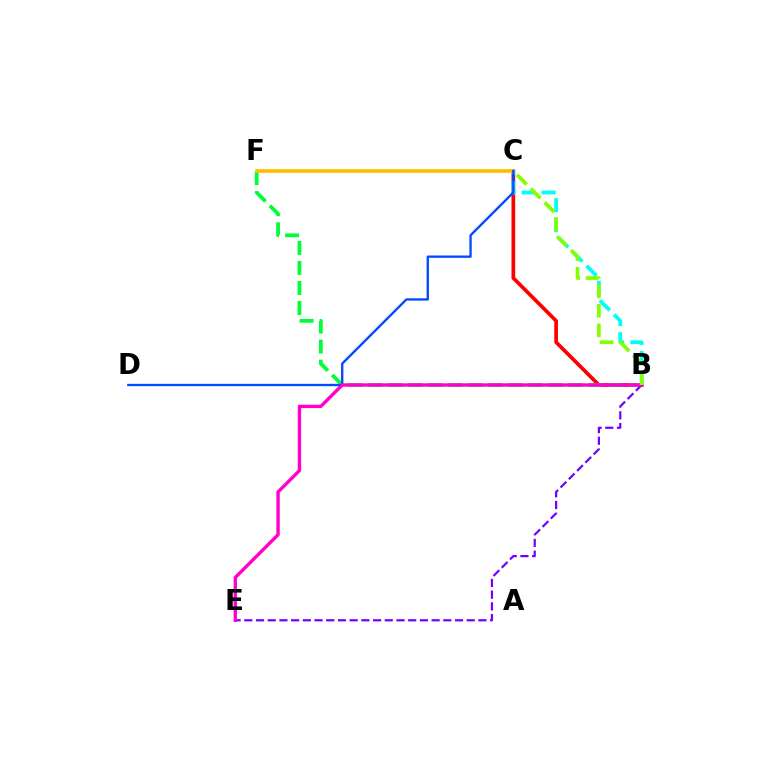{('B', 'C'): [{'color': '#ff0000', 'line_style': 'solid', 'thickness': 2.67}, {'color': '#00fff6', 'line_style': 'dashed', 'thickness': 2.73}, {'color': '#84ff00', 'line_style': 'dashed', 'thickness': 2.65}], ('B', 'F'): [{'color': '#00ff39', 'line_style': 'dashed', 'thickness': 2.72}], ('C', 'F'): [{'color': '#ffbd00', 'line_style': 'solid', 'thickness': 2.62}], ('C', 'D'): [{'color': '#004bff', 'line_style': 'solid', 'thickness': 1.68}], ('B', 'E'): [{'color': '#7200ff', 'line_style': 'dashed', 'thickness': 1.59}, {'color': '#ff00cf', 'line_style': 'solid', 'thickness': 2.43}]}